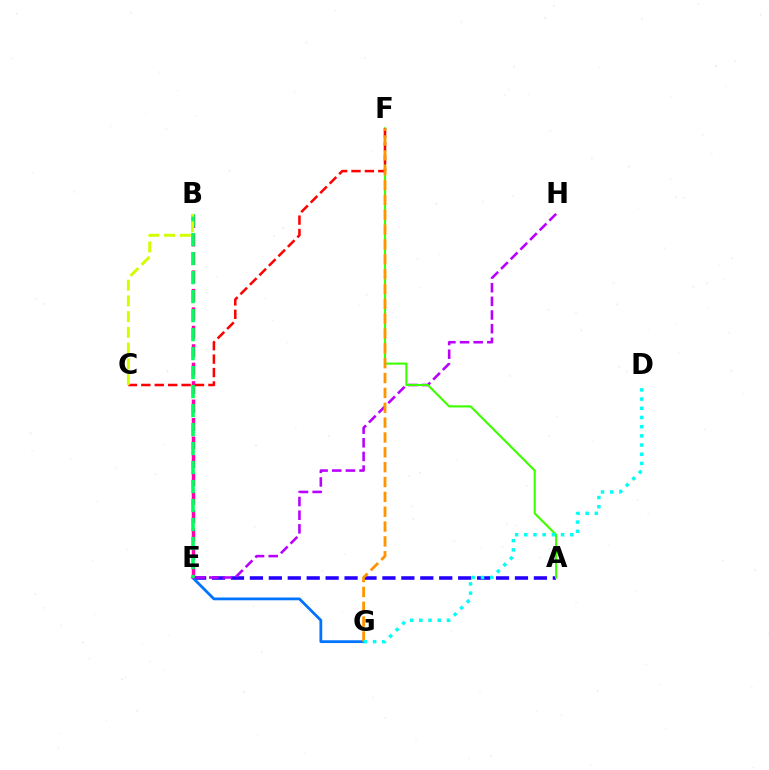{('A', 'E'): [{'color': '#2500ff', 'line_style': 'dashed', 'thickness': 2.57}], ('E', 'H'): [{'color': '#b900ff', 'line_style': 'dashed', 'thickness': 1.86}], ('A', 'F'): [{'color': '#3dff00', 'line_style': 'solid', 'thickness': 1.53}], ('E', 'G'): [{'color': '#0074ff', 'line_style': 'solid', 'thickness': 2.0}], ('B', 'E'): [{'color': '#ff00ac', 'line_style': 'dashed', 'thickness': 2.51}, {'color': '#00ff5c', 'line_style': 'dashed', 'thickness': 2.58}], ('C', 'F'): [{'color': '#ff0000', 'line_style': 'dashed', 'thickness': 1.82}], ('F', 'G'): [{'color': '#ff9400', 'line_style': 'dashed', 'thickness': 2.02}], ('D', 'G'): [{'color': '#00fff6', 'line_style': 'dotted', 'thickness': 2.5}], ('B', 'C'): [{'color': '#d1ff00', 'line_style': 'dashed', 'thickness': 2.14}]}